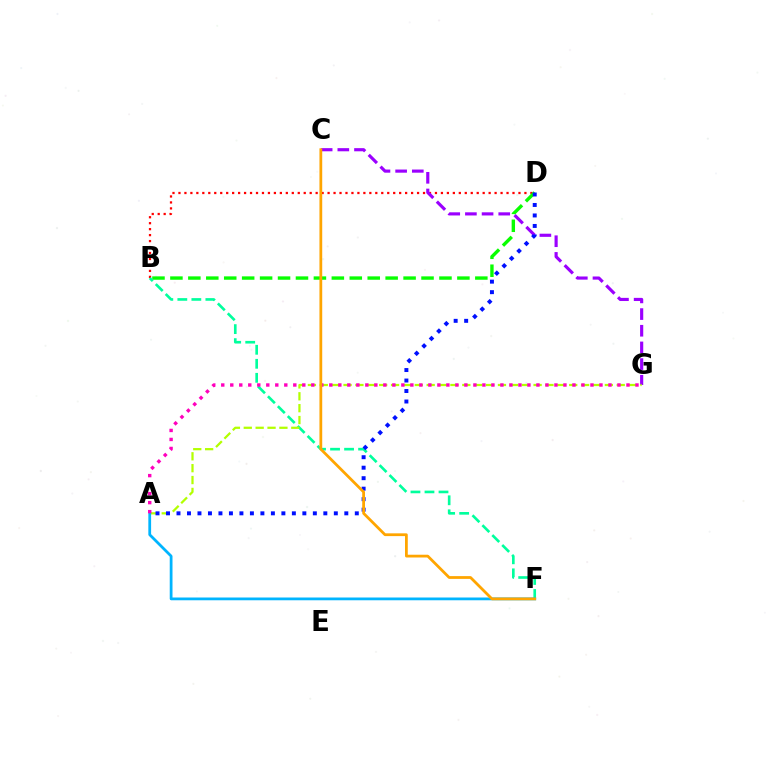{('B', 'D'): [{'color': '#ff0000', 'line_style': 'dotted', 'thickness': 1.62}, {'color': '#08ff00', 'line_style': 'dashed', 'thickness': 2.44}], ('C', 'G'): [{'color': '#9b00ff', 'line_style': 'dashed', 'thickness': 2.26}], ('B', 'F'): [{'color': '#00ff9d', 'line_style': 'dashed', 'thickness': 1.9}], ('A', 'G'): [{'color': '#b3ff00', 'line_style': 'dashed', 'thickness': 1.61}, {'color': '#ff00bd', 'line_style': 'dotted', 'thickness': 2.45}], ('A', 'D'): [{'color': '#0010ff', 'line_style': 'dotted', 'thickness': 2.85}], ('A', 'F'): [{'color': '#00b5ff', 'line_style': 'solid', 'thickness': 1.99}], ('C', 'F'): [{'color': '#ffa500', 'line_style': 'solid', 'thickness': 2.0}]}